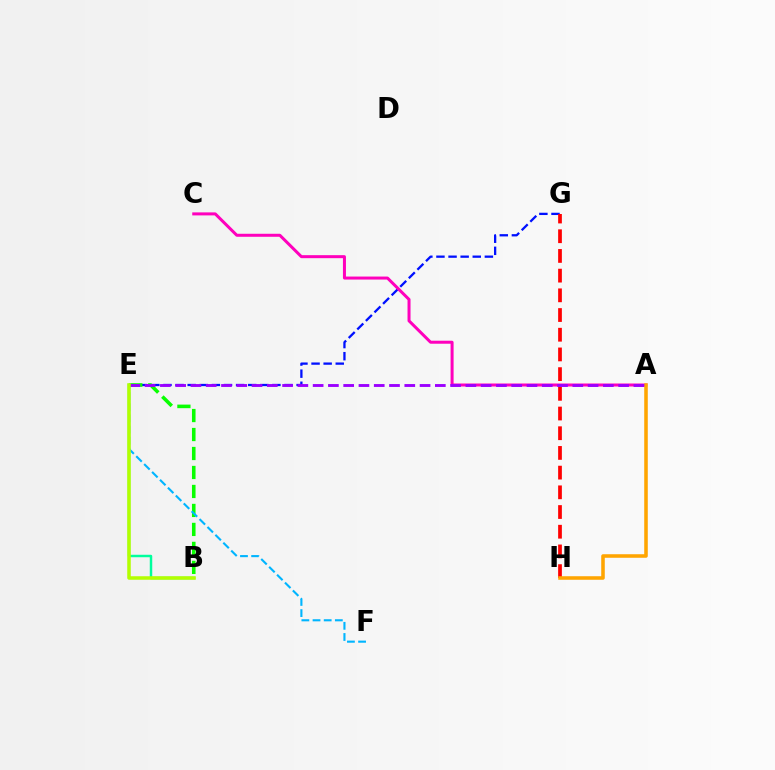{('E', 'G'): [{'color': '#0010ff', 'line_style': 'dashed', 'thickness': 1.64}], ('B', 'E'): [{'color': '#08ff00', 'line_style': 'dashed', 'thickness': 2.58}, {'color': '#00ff9d', 'line_style': 'solid', 'thickness': 1.78}, {'color': '#b3ff00', 'line_style': 'solid', 'thickness': 2.53}], ('A', 'C'): [{'color': '#ff00bd', 'line_style': 'solid', 'thickness': 2.17}], ('G', 'H'): [{'color': '#ff0000', 'line_style': 'dashed', 'thickness': 2.68}], ('E', 'F'): [{'color': '#00b5ff', 'line_style': 'dashed', 'thickness': 1.52}], ('A', 'H'): [{'color': '#ffa500', 'line_style': 'solid', 'thickness': 2.55}], ('A', 'E'): [{'color': '#9b00ff', 'line_style': 'dashed', 'thickness': 2.08}]}